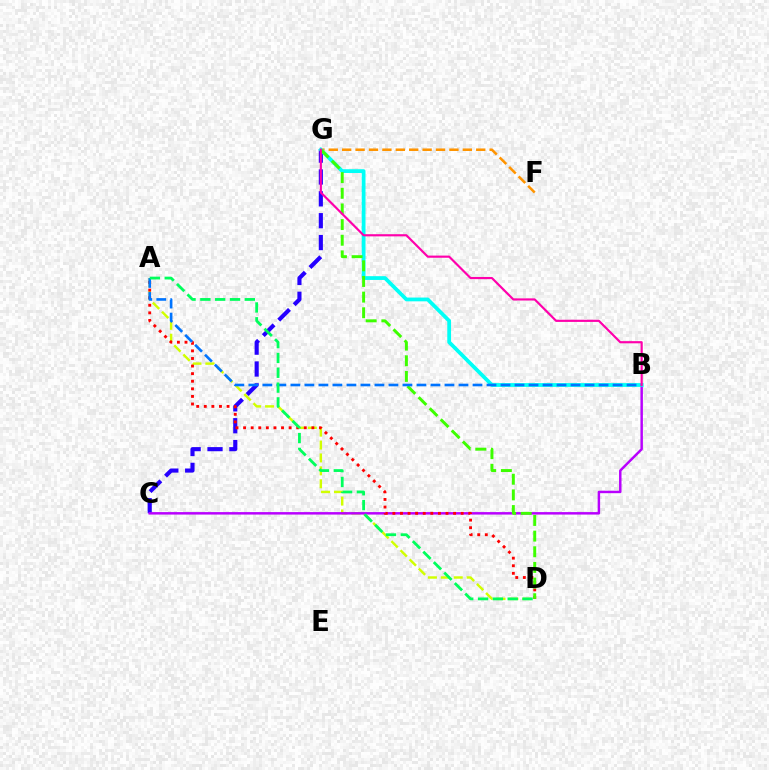{('A', 'D'): [{'color': '#d1ff00', 'line_style': 'dashed', 'thickness': 1.75}, {'color': '#ff0000', 'line_style': 'dotted', 'thickness': 2.06}, {'color': '#00ff5c', 'line_style': 'dashed', 'thickness': 2.01}], ('F', 'G'): [{'color': '#ff9400', 'line_style': 'dashed', 'thickness': 1.82}], ('C', 'G'): [{'color': '#2500ff', 'line_style': 'dashed', 'thickness': 2.97}], ('B', 'C'): [{'color': '#b900ff', 'line_style': 'solid', 'thickness': 1.78}], ('B', 'G'): [{'color': '#00fff6', 'line_style': 'solid', 'thickness': 2.72}, {'color': '#ff00ac', 'line_style': 'solid', 'thickness': 1.56}], ('D', 'G'): [{'color': '#3dff00', 'line_style': 'dashed', 'thickness': 2.13}], ('A', 'B'): [{'color': '#0074ff', 'line_style': 'dashed', 'thickness': 1.9}]}